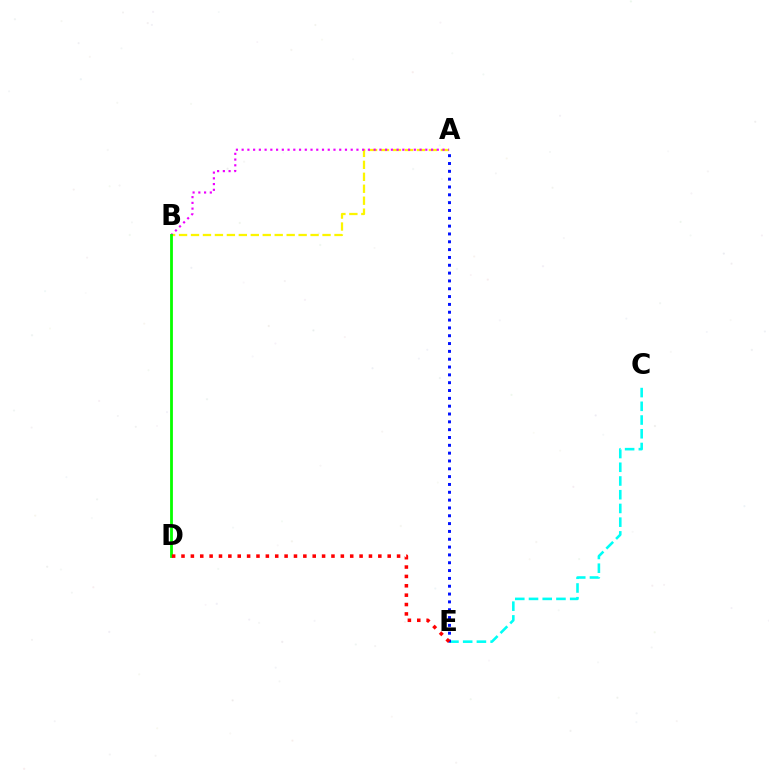{('A', 'B'): [{'color': '#fcf500', 'line_style': 'dashed', 'thickness': 1.62}, {'color': '#ee00ff', 'line_style': 'dotted', 'thickness': 1.56}], ('B', 'D'): [{'color': '#08ff00', 'line_style': 'solid', 'thickness': 2.02}], ('C', 'E'): [{'color': '#00fff6', 'line_style': 'dashed', 'thickness': 1.86}], ('A', 'E'): [{'color': '#0010ff', 'line_style': 'dotted', 'thickness': 2.13}], ('D', 'E'): [{'color': '#ff0000', 'line_style': 'dotted', 'thickness': 2.55}]}